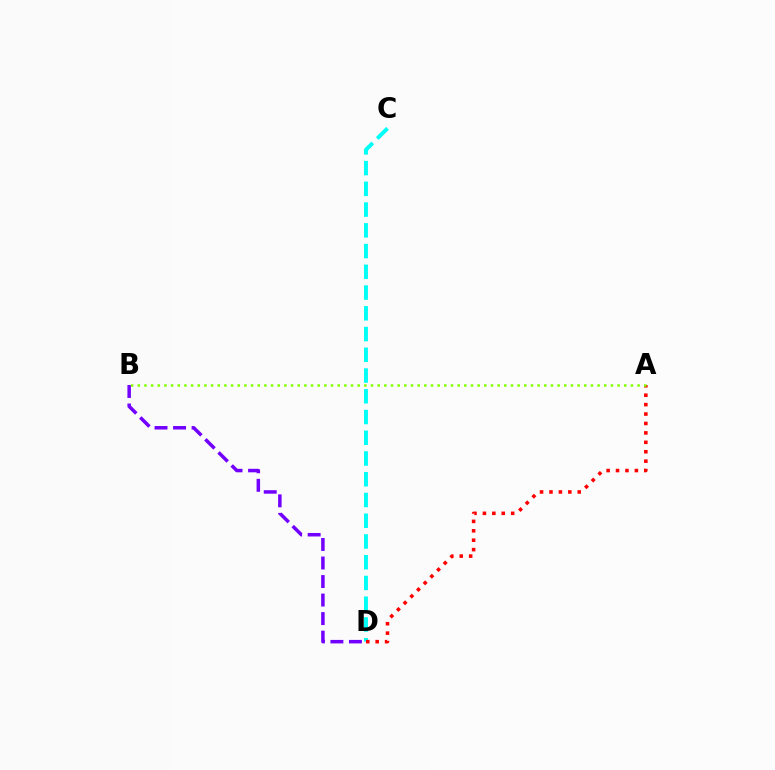{('C', 'D'): [{'color': '#00fff6', 'line_style': 'dashed', 'thickness': 2.82}], ('B', 'D'): [{'color': '#7200ff', 'line_style': 'dashed', 'thickness': 2.52}], ('A', 'D'): [{'color': '#ff0000', 'line_style': 'dotted', 'thickness': 2.56}], ('A', 'B'): [{'color': '#84ff00', 'line_style': 'dotted', 'thickness': 1.81}]}